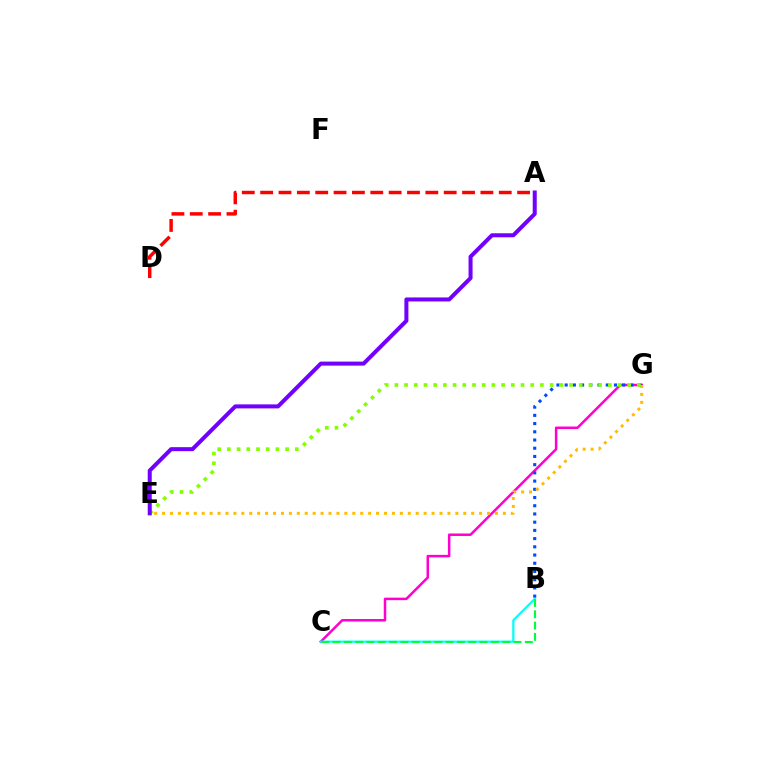{('C', 'G'): [{'color': '#ff00cf', 'line_style': 'solid', 'thickness': 1.8}], ('B', 'C'): [{'color': '#00fff6', 'line_style': 'solid', 'thickness': 1.59}, {'color': '#00ff39', 'line_style': 'dashed', 'thickness': 1.54}], ('B', 'G'): [{'color': '#004bff', 'line_style': 'dotted', 'thickness': 2.23}], ('E', 'G'): [{'color': '#ffbd00', 'line_style': 'dotted', 'thickness': 2.15}, {'color': '#84ff00', 'line_style': 'dotted', 'thickness': 2.64}], ('A', 'D'): [{'color': '#ff0000', 'line_style': 'dashed', 'thickness': 2.49}], ('A', 'E'): [{'color': '#7200ff', 'line_style': 'solid', 'thickness': 2.89}]}